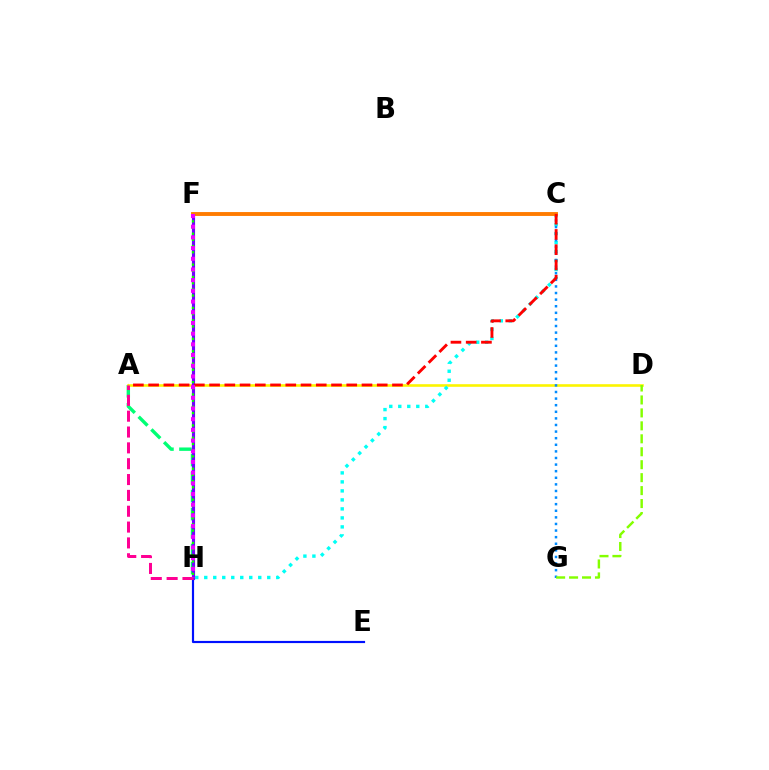{('A', 'H'): [{'color': '#00ff74', 'line_style': 'dashed', 'thickness': 2.44}, {'color': '#ff0094', 'line_style': 'dashed', 'thickness': 2.15}], ('A', 'D'): [{'color': '#fcf500', 'line_style': 'solid', 'thickness': 1.88}], ('C', 'H'): [{'color': '#00fff6', 'line_style': 'dotted', 'thickness': 2.45}], ('E', 'H'): [{'color': '#0010ff', 'line_style': 'solid', 'thickness': 1.56}], ('C', 'G'): [{'color': '#008cff', 'line_style': 'dotted', 'thickness': 1.79}], ('F', 'H'): [{'color': '#7200ff', 'line_style': 'solid', 'thickness': 2.26}, {'color': '#08ff00', 'line_style': 'dotted', 'thickness': 1.68}, {'color': '#ee00ff', 'line_style': 'dotted', 'thickness': 2.91}], ('C', 'F'): [{'color': '#ff7c00', 'line_style': 'solid', 'thickness': 2.79}], ('D', 'G'): [{'color': '#84ff00', 'line_style': 'dashed', 'thickness': 1.76}], ('A', 'C'): [{'color': '#ff0000', 'line_style': 'dashed', 'thickness': 2.07}]}